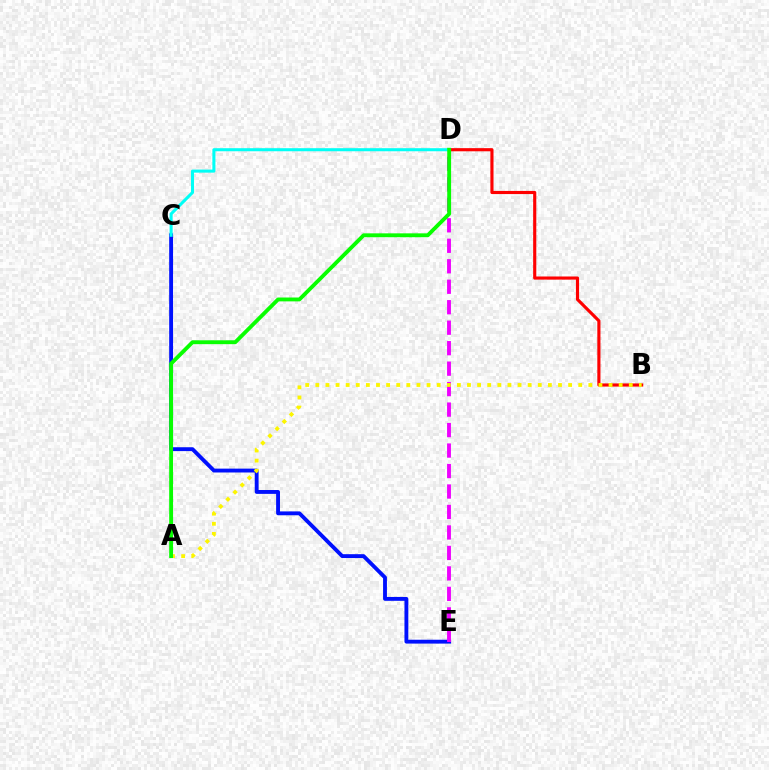{('B', 'D'): [{'color': '#ff0000', 'line_style': 'solid', 'thickness': 2.26}], ('C', 'E'): [{'color': '#0010ff', 'line_style': 'solid', 'thickness': 2.78}], ('D', 'E'): [{'color': '#ee00ff', 'line_style': 'dashed', 'thickness': 2.78}], ('C', 'D'): [{'color': '#00fff6', 'line_style': 'solid', 'thickness': 2.2}], ('A', 'B'): [{'color': '#fcf500', 'line_style': 'dotted', 'thickness': 2.75}], ('A', 'D'): [{'color': '#08ff00', 'line_style': 'solid', 'thickness': 2.78}]}